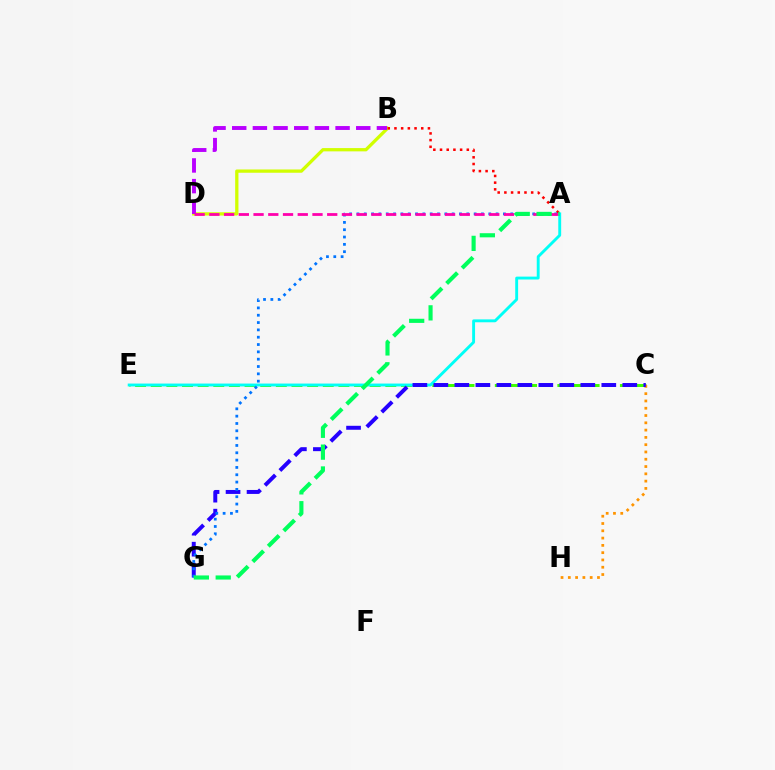{('C', 'E'): [{'color': '#3dff00', 'line_style': 'dashed', 'thickness': 2.12}], ('C', 'H'): [{'color': '#ff9400', 'line_style': 'dotted', 'thickness': 1.98}], ('A', 'E'): [{'color': '#00fff6', 'line_style': 'solid', 'thickness': 2.08}], ('B', 'D'): [{'color': '#d1ff00', 'line_style': 'solid', 'thickness': 2.36}, {'color': '#b900ff', 'line_style': 'dashed', 'thickness': 2.81}], ('A', 'B'): [{'color': '#ff0000', 'line_style': 'dotted', 'thickness': 1.82}], ('C', 'G'): [{'color': '#2500ff', 'line_style': 'dashed', 'thickness': 2.85}], ('A', 'G'): [{'color': '#0074ff', 'line_style': 'dotted', 'thickness': 1.99}, {'color': '#00ff5c', 'line_style': 'dashed', 'thickness': 2.97}], ('A', 'D'): [{'color': '#ff00ac', 'line_style': 'dashed', 'thickness': 2.0}]}